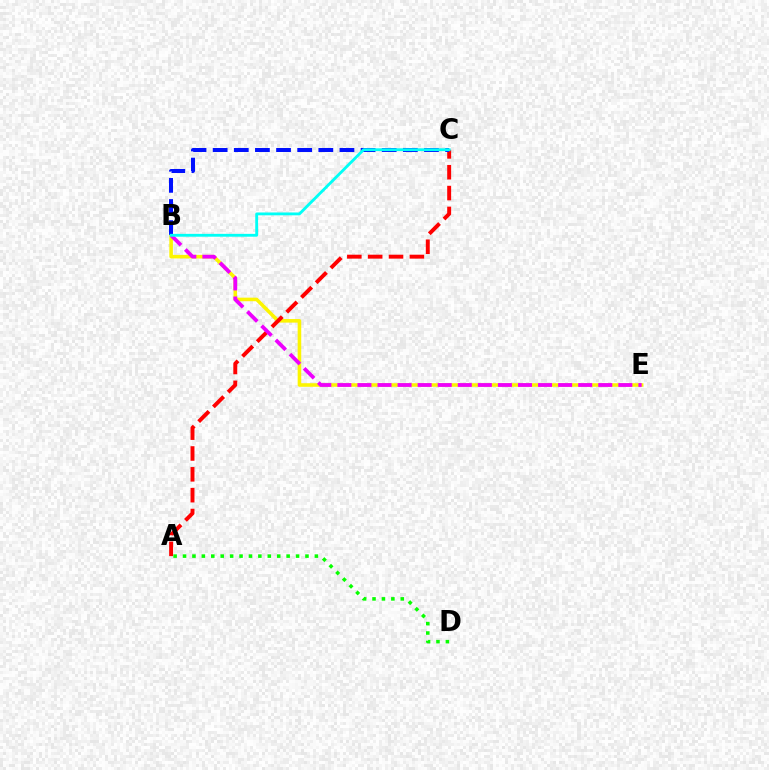{('B', 'E'): [{'color': '#fcf500', 'line_style': 'solid', 'thickness': 2.57}, {'color': '#ee00ff', 'line_style': 'dashed', 'thickness': 2.73}], ('A', 'C'): [{'color': '#ff0000', 'line_style': 'dashed', 'thickness': 2.83}], ('B', 'C'): [{'color': '#0010ff', 'line_style': 'dashed', 'thickness': 2.87}, {'color': '#00fff6', 'line_style': 'solid', 'thickness': 2.05}], ('A', 'D'): [{'color': '#08ff00', 'line_style': 'dotted', 'thickness': 2.56}]}